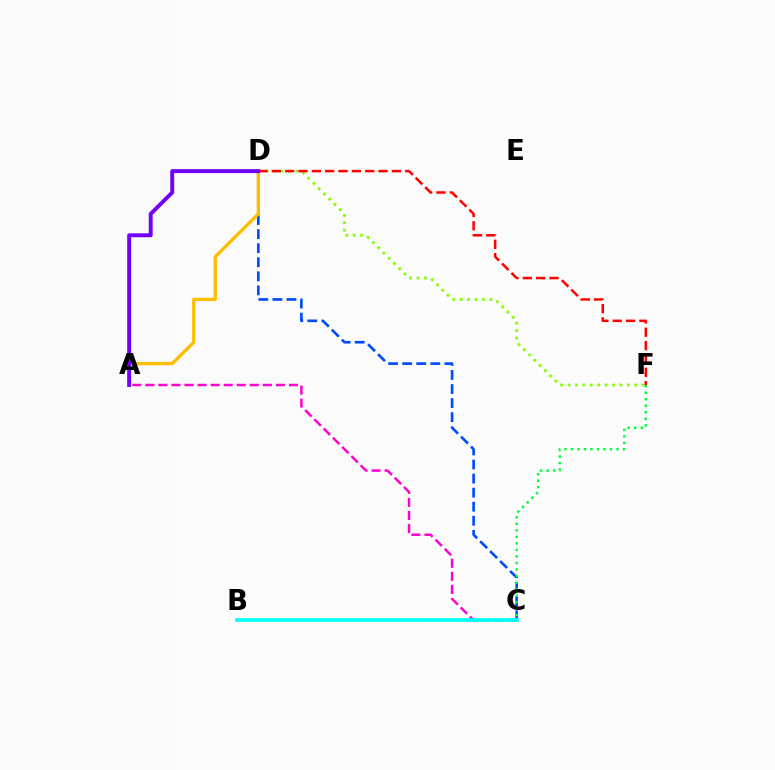{('D', 'F'): [{'color': '#84ff00', 'line_style': 'dotted', 'thickness': 2.01}, {'color': '#ff0000', 'line_style': 'dashed', 'thickness': 1.81}], ('C', 'D'): [{'color': '#004bff', 'line_style': 'dashed', 'thickness': 1.91}], ('A', 'D'): [{'color': '#ffbd00', 'line_style': 'solid', 'thickness': 2.38}, {'color': '#7200ff', 'line_style': 'solid', 'thickness': 2.83}], ('A', 'C'): [{'color': '#ff00cf', 'line_style': 'dashed', 'thickness': 1.77}], ('C', 'F'): [{'color': '#00ff39', 'line_style': 'dotted', 'thickness': 1.77}], ('B', 'C'): [{'color': '#00fff6', 'line_style': 'solid', 'thickness': 2.65}]}